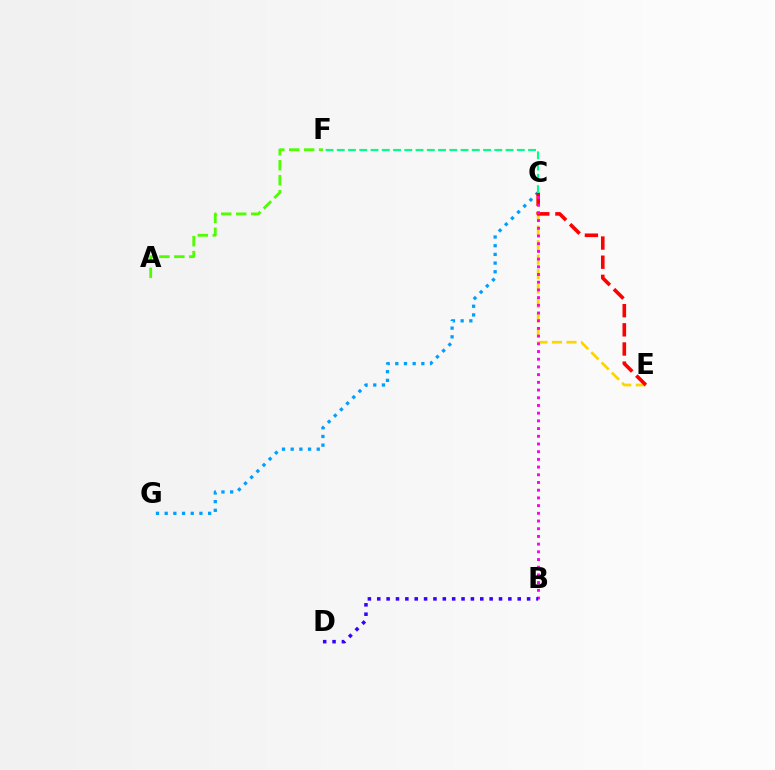{('C', 'E'): [{'color': '#ffd500', 'line_style': 'dashed', 'thickness': 1.97}, {'color': '#ff0000', 'line_style': 'dashed', 'thickness': 2.6}], ('C', 'G'): [{'color': '#009eff', 'line_style': 'dotted', 'thickness': 2.36}], ('B', 'C'): [{'color': '#ff00ed', 'line_style': 'dotted', 'thickness': 2.09}], ('B', 'D'): [{'color': '#3700ff', 'line_style': 'dotted', 'thickness': 2.54}], ('A', 'F'): [{'color': '#4fff00', 'line_style': 'dashed', 'thickness': 2.03}], ('C', 'F'): [{'color': '#00ff86', 'line_style': 'dashed', 'thickness': 1.53}]}